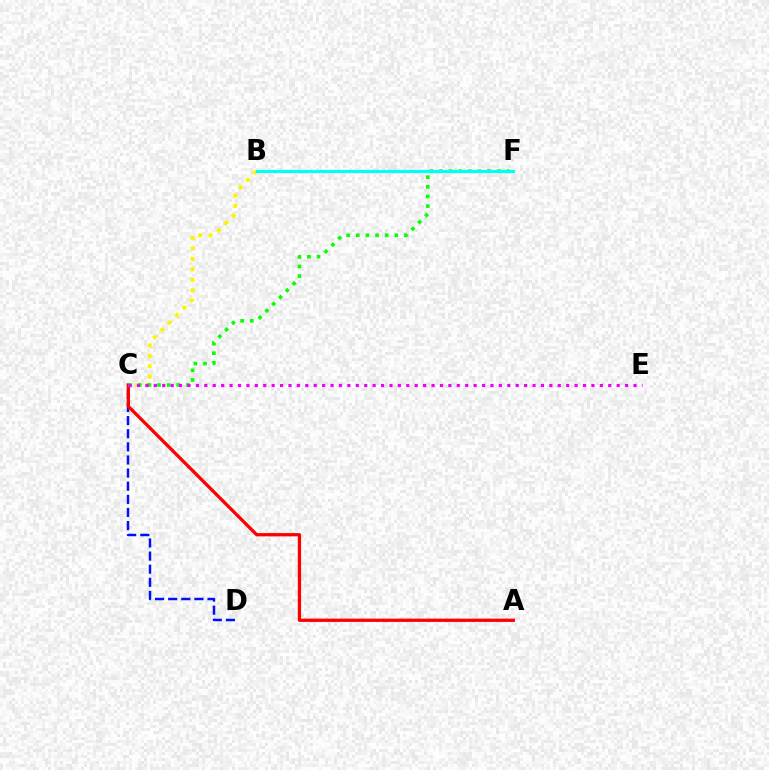{('B', 'C'): [{'color': '#fcf500', 'line_style': 'dotted', 'thickness': 2.83}], ('C', 'D'): [{'color': '#0010ff', 'line_style': 'dashed', 'thickness': 1.78}], ('A', 'C'): [{'color': '#ff0000', 'line_style': 'solid', 'thickness': 2.37}], ('C', 'F'): [{'color': '#08ff00', 'line_style': 'dotted', 'thickness': 2.62}], ('C', 'E'): [{'color': '#ee00ff', 'line_style': 'dotted', 'thickness': 2.29}], ('B', 'F'): [{'color': '#00fff6', 'line_style': 'solid', 'thickness': 2.27}]}